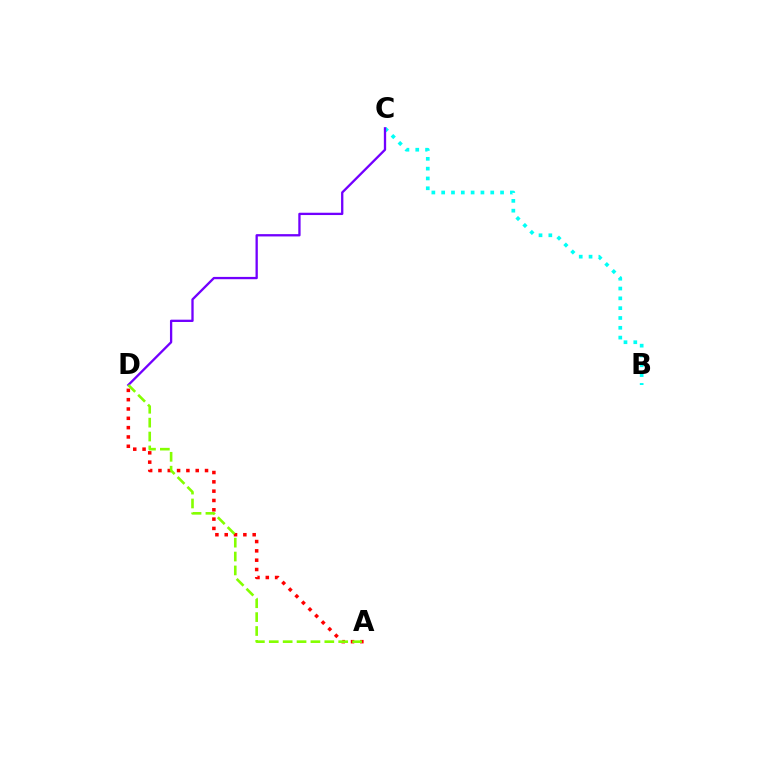{('A', 'D'): [{'color': '#ff0000', 'line_style': 'dotted', 'thickness': 2.53}, {'color': '#84ff00', 'line_style': 'dashed', 'thickness': 1.89}], ('B', 'C'): [{'color': '#00fff6', 'line_style': 'dotted', 'thickness': 2.67}], ('C', 'D'): [{'color': '#7200ff', 'line_style': 'solid', 'thickness': 1.66}]}